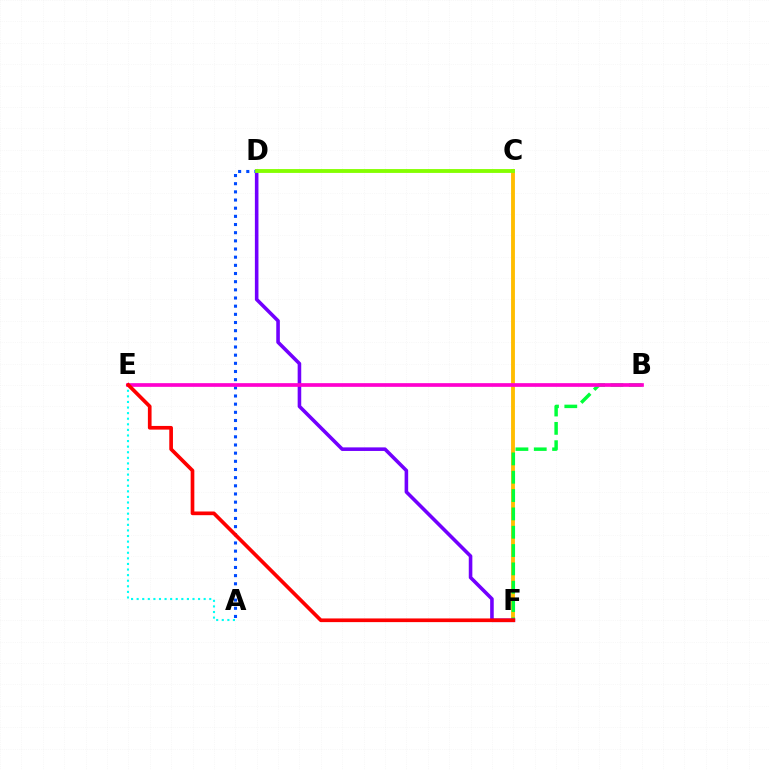{('C', 'F'): [{'color': '#ffbd00', 'line_style': 'solid', 'thickness': 2.77}], ('B', 'F'): [{'color': '#00ff39', 'line_style': 'dashed', 'thickness': 2.49}], ('D', 'F'): [{'color': '#7200ff', 'line_style': 'solid', 'thickness': 2.58}], ('A', 'D'): [{'color': '#004bff', 'line_style': 'dotted', 'thickness': 2.22}], ('A', 'E'): [{'color': '#00fff6', 'line_style': 'dotted', 'thickness': 1.52}], ('C', 'D'): [{'color': '#84ff00', 'line_style': 'solid', 'thickness': 2.77}], ('B', 'E'): [{'color': '#ff00cf', 'line_style': 'solid', 'thickness': 2.65}], ('E', 'F'): [{'color': '#ff0000', 'line_style': 'solid', 'thickness': 2.65}]}